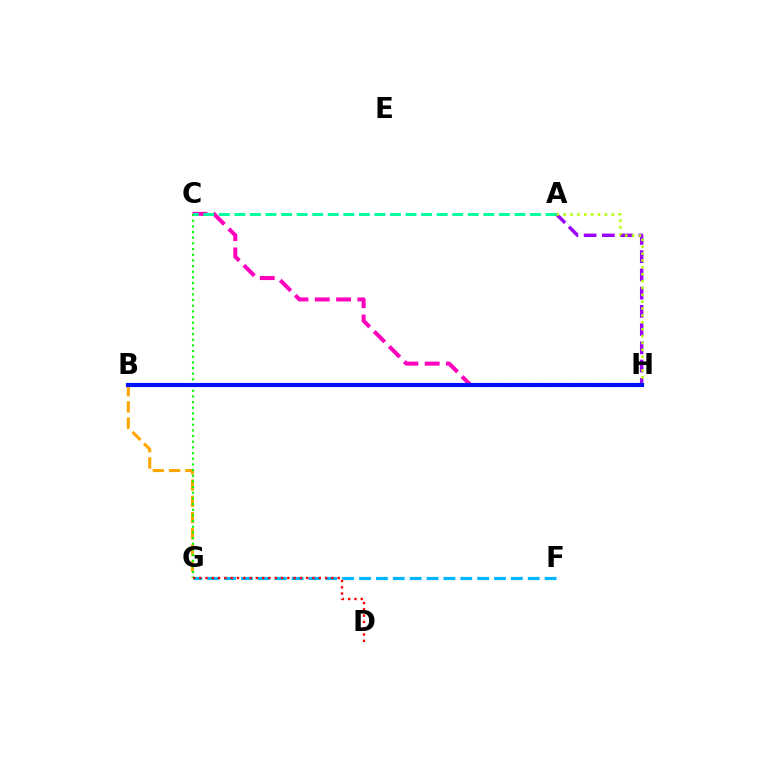{('A', 'H'): [{'color': '#9b00ff', 'line_style': 'dashed', 'thickness': 2.48}, {'color': '#b3ff00', 'line_style': 'dotted', 'thickness': 1.87}], ('F', 'G'): [{'color': '#00b5ff', 'line_style': 'dashed', 'thickness': 2.29}], ('B', 'G'): [{'color': '#ffa500', 'line_style': 'dashed', 'thickness': 2.2}], ('C', 'H'): [{'color': '#ff00bd', 'line_style': 'dashed', 'thickness': 2.89}], ('C', 'G'): [{'color': '#08ff00', 'line_style': 'dotted', 'thickness': 1.54}], ('A', 'C'): [{'color': '#00ff9d', 'line_style': 'dashed', 'thickness': 2.11}], ('B', 'H'): [{'color': '#0010ff', 'line_style': 'solid', 'thickness': 2.98}], ('D', 'G'): [{'color': '#ff0000', 'line_style': 'dotted', 'thickness': 1.71}]}